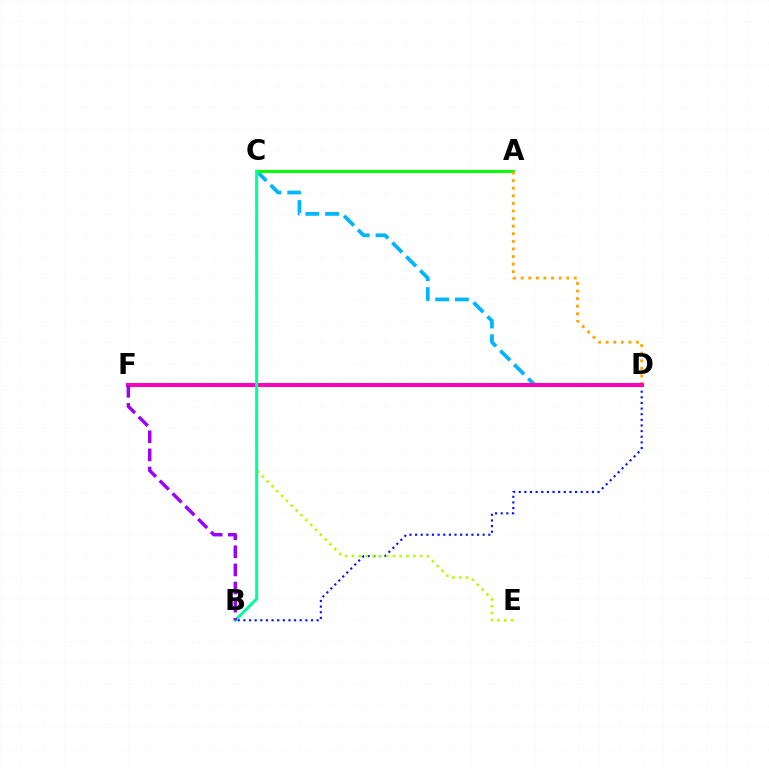{('B', 'D'): [{'color': '#0010ff', 'line_style': 'dotted', 'thickness': 1.53}], ('C', 'E'): [{'color': '#b3ff00', 'line_style': 'dotted', 'thickness': 1.86}], ('C', 'D'): [{'color': '#00b5ff', 'line_style': 'dashed', 'thickness': 2.68}], ('A', 'C'): [{'color': '#08ff00', 'line_style': 'solid', 'thickness': 2.18}], ('A', 'D'): [{'color': '#ffa500', 'line_style': 'dotted', 'thickness': 2.06}], ('D', 'F'): [{'color': '#ff0000', 'line_style': 'dashed', 'thickness': 2.13}, {'color': '#ff00bd', 'line_style': 'solid', 'thickness': 2.91}], ('B', 'C'): [{'color': '#00ff9d', 'line_style': 'solid', 'thickness': 2.17}], ('B', 'F'): [{'color': '#9b00ff', 'line_style': 'dashed', 'thickness': 2.46}]}